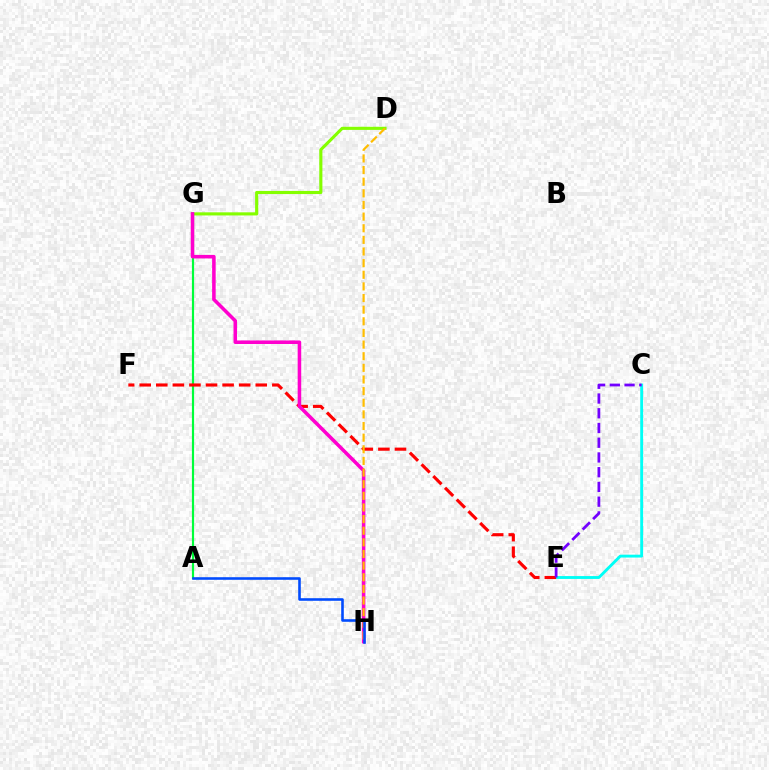{('C', 'E'): [{'color': '#00fff6', 'line_style': 'solid', 'thickness': 2.06}, {'color': '#7200ff', 'line_style': 'dashed', 'thickness': 2.0}], ('D', 'G'): [{'color': '#84ff00', 'line_style': 'solid', 'thickness': 2.25}], ('A', 'G'): [{'color': '#00ff39', 'line_style': 'solid', 'thickness': 1.57}], ('E', 'F'): [{'color': '#ff0000', 'line_style': 'dashed', 'thickness': 2.25}], ('G', 'H'): [{'color': '#ff00cf', 'line_style': 'solid', 'thickness': 2.55}], ('D', 'H'): [{'color': '#ffbd00', 'line_style': 'dashed', 'thickness': 1.58}], ('A', 'H'): [{'color': '#004bff', 'line_style': 'solid', 'thickness': 1.87}]}